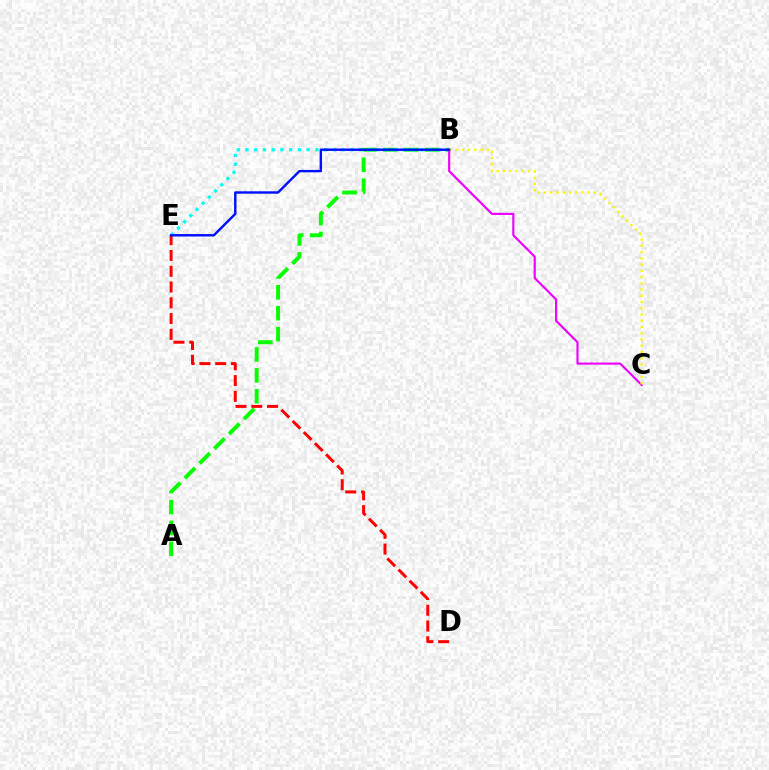{('A', 'B'): [{'color': '#08ff00', 'line_style': 'dashed', 'thickness': 2.84}], ('D', 'E'): [{'color': '#ff0000', 'line_style': 'dashed', 'thickness': 2.14}], ('B', 'E'): [{'color': '#00fff6', 'line_style': 'dotted', 'thickness': 2.37}, {'color': '#0010ff', 'line_style': 'solid', 'thickness': 1.74}], ('B', 'C'): [{'color': '#ee00ff', 'line_style': 'solid', 'thickness': 1.54}, {'color': '#fcf500', 'line_style': 'dotted', 'thickness': 1.7}]}